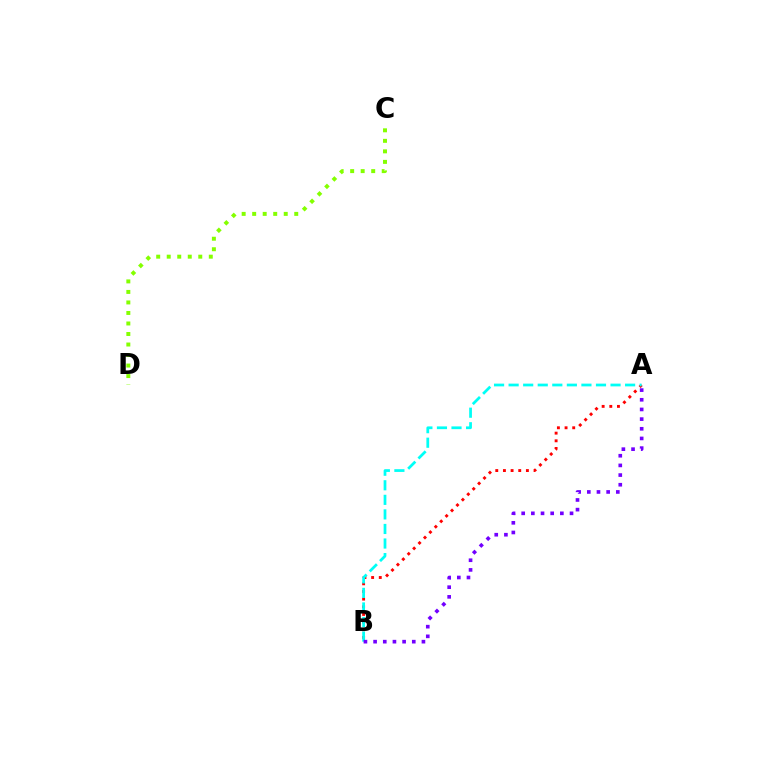{('A', 'B'): [{'color': '#ff0000', 'line_style': 'dotted', 'thickness': 2.08}, {'color': '#00fff6', 'line_style': 'dashed', 'thickness': 1.98}, {'color': '#7200ff', 'line_style': 'dotted', 'thickness': 2.63}], ('C', 'D'): [{'color': '#84ff00', 'line_style': 'dotted', 'thickness': 2.86}]}